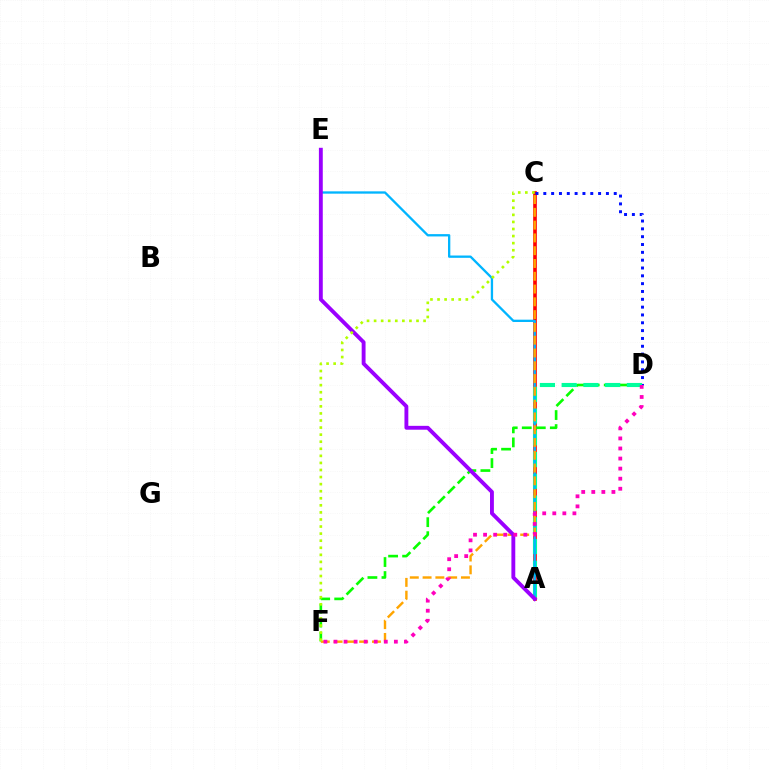{('A', 'C'): [{'color': '#ff0000', 'line_style': 'solid', 'thickness': 2.61}], ('D', 'F'): [{'color': '#08ff00', 'line_style': 'dashed', 'thickness': 1.91}, {'color': '#ff00bd', 'line_style': 'dotted', 'thickness': 2.73}], ('C', 'D'): [{'color': '#0010ff', 'line_style': 'dotted', 'thickness': 2.13}], ('A', 'D'): [{'color': '#00ff9d', 'line_style': 'dashed', 'thickness': 2.95}], ('A', 'E'): [{'color': '#00b5ff', 'line_style': 'solid', 'thickness': 1.66}, {'color': '#9b00ff', 'line_style': 'solid', 'thickness': 2.79}], ('C', 'F'): [{'color': '#ffa500', 'line_style': 'dashed', 'thickness': 1.74}, {'color': '#b3ff00', 'line_style': 'dotted', 'thickness': 1.92}]}